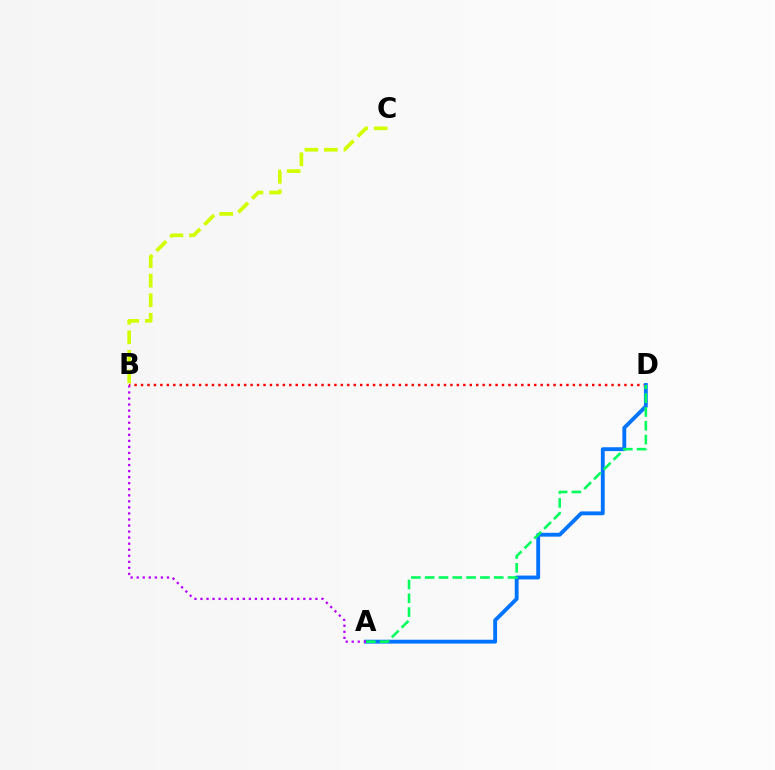{('B', 'D'): [{'color': '#ff0000', 'line_style': 'dotted', 'thickness': 1.75}], ('A', 'D'): [{'color': '#0074ff', 'line_style': 'solid', 'thickness': 2.77}, {'color': '#00ff5c', 'line_style': 'dashed', 'thickness': 1.88}], ('A', 'B'): [{'color': '#b900ff', 'line_style': 'dotted', 'thickness': 1.64}], ('B', 'C'): [{'color': '#d1ff00', 'line_style': 'dashed', 'thickness': 2.65}]}